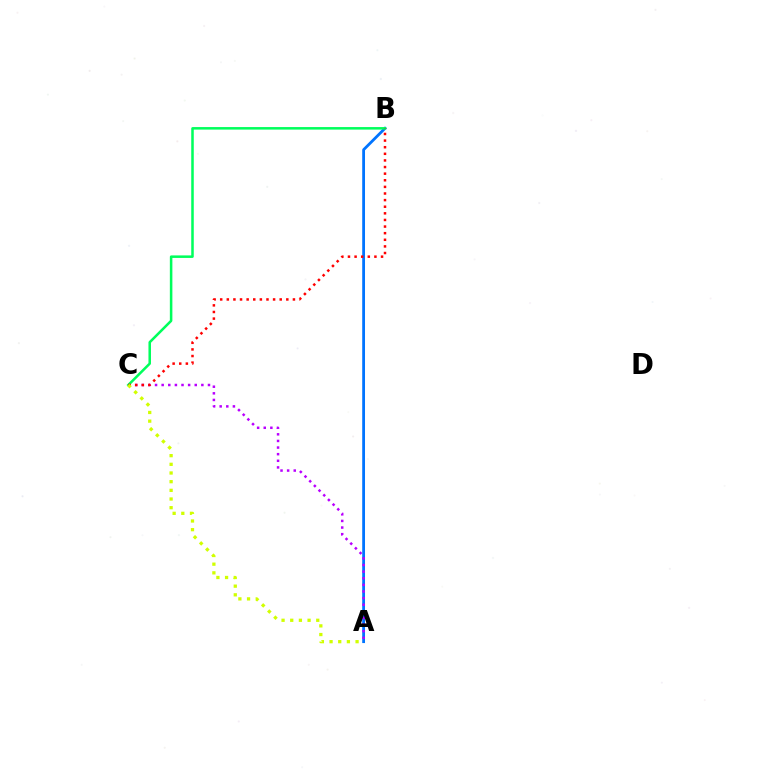{('A', 'B'): [{'color': '#0074ff', 'line_style': 'solid', 'thickness': 2.01}], ('A', 'C'): [{'color': '#b900ff', 'line_style': 'dotted', 'thickness': 1.8}, {'color': '#d1ff00', 'line_style': 'dotted', 'thickness': 2.36}], ('B', 'C'): [{'color': '#00ff5c', 'line_style': 'solid', 'thickness': 1.82}, {'color': '#ff0000', 'line_style': 'dotted', 'thickness': 1.8}]}